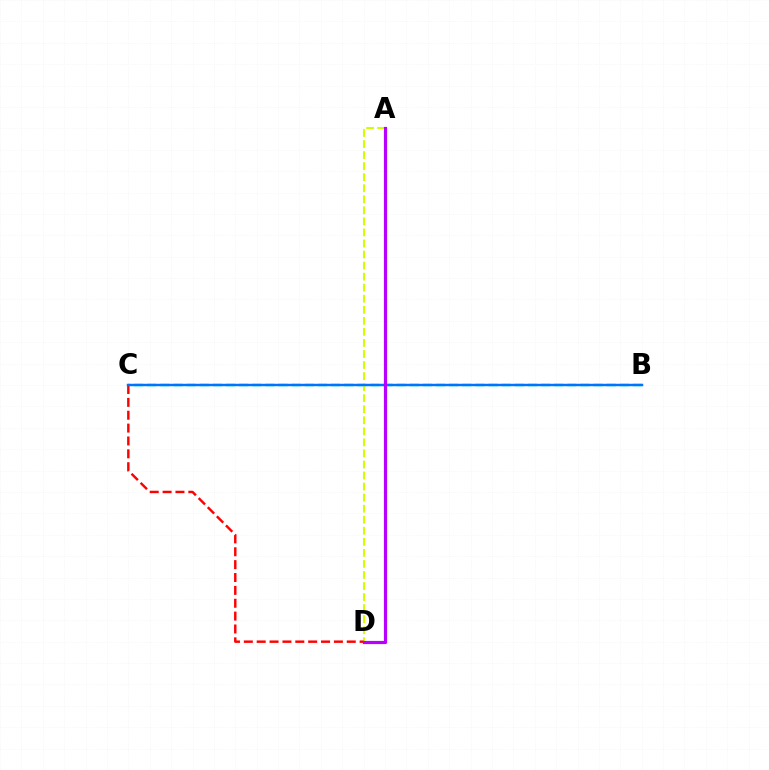{('B', 'C'): [{'color': '#00ff5c', 'line_style': 'dashed', 'thickness': 1.78}, {'color': '#0074ff', 'line_style': 'solid', 'thickness': 1.76}], ('A', 'D'): [{'color': '#d1ff00', 'line_style': 'dashed', 'thickness': 1.5}, {'color': '#b900ff', 'line_style': 'solid', 'thickness': 2.29}], ('C', 'D'): [{'color': '#ff0000', 'line_style': 'dashed', 'thickness': 1.75}]}